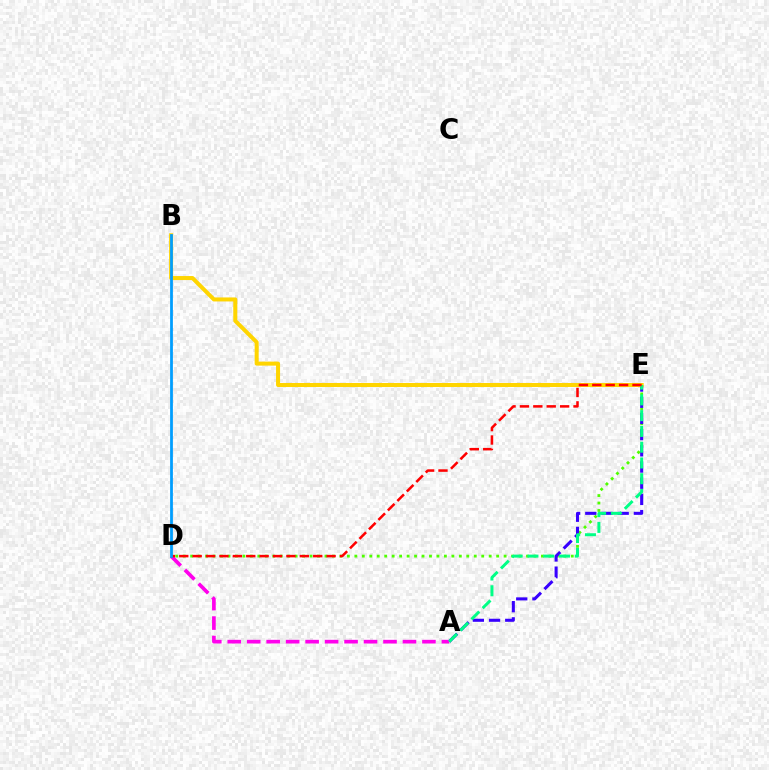{('D', 'E'): [{'color': '#4fff00', 'line_style': 'dotted', 'thickness': 2.03}, {'color': '#ff0000', 'line_style': 'dashed', 'thickness': 1.82}], ('A', 'E'): [{'color': '#3700ff', 'line_style': 'dashed', 'thickness': 2.2}, {'color': '#00ff86', 'line_style': 'dashed', 'thickness': 2.14}], ('B', 'E'): [{'color': '#ffd500', 'line_style': 'solid', 'thickness': 2.89}], ('A', 'D'): [{'color': '#ff00ed', 'line_style': 'dashed', 'thickness': 2.65}], ('B', 'D'): [{'color': '#009eff', 'line_style': 'solid', 'thickness': 2.0}]}